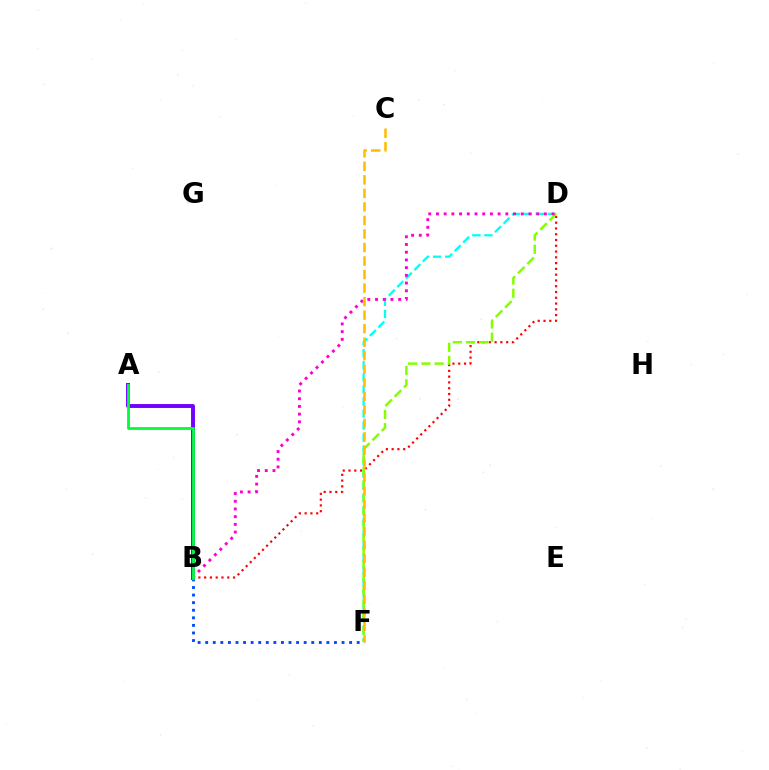{('B', 'D'): [{'color': '#ff0000', 'line_style': 'dotted', 'thickness': 1.57}, {'color': '#ff00cf', 'line_style': 'dotted', 'thickness': 2.09}], ('A', 'B'): [{'color': '#7200ff', 'line_style': 'solid', 'thickness': 2.82}, {'color': '#00ff39', 'line_style': 'solid', 'thickness': 2.02}], ('D', 'F'): [{'color': '#00fff6', 'line_style': 'dashed', 'thickness': 1.64}, {'color': '#84ff00', 'line_style': 'dashed', 'thickness': 1.79}], ('B', 'F'): [{'color': '#004bff', 'line_style': 'dotted', 'thickness': 2.06}], ('C', 'F'): [{'color': '#ffbd00', 'line_style': 'dashed', 'thickness': 1.84}]}